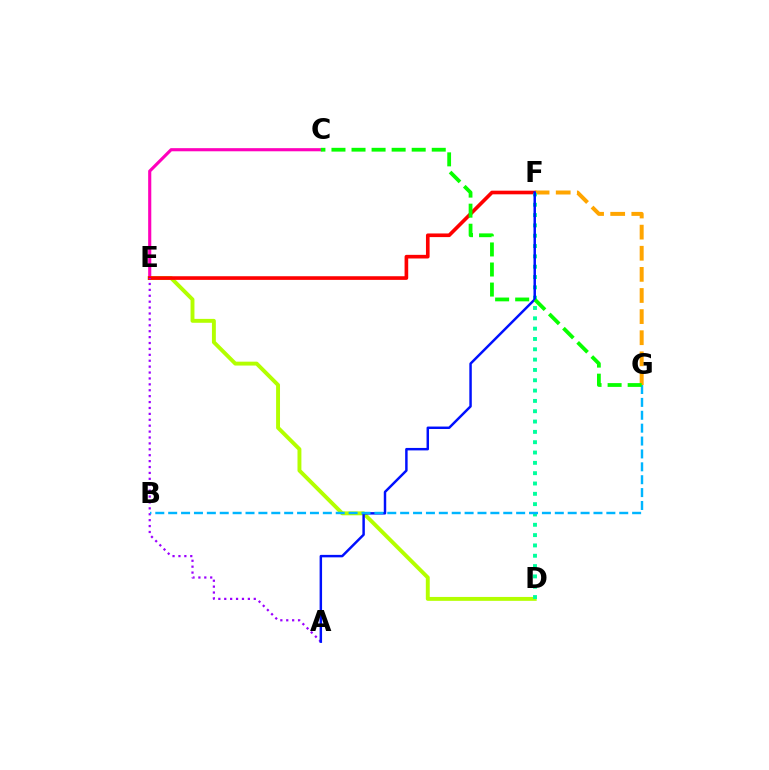{('D', 'E'): [{'color': '#b3ff00', 'line_style': 'solid', 'thickness': 2.81}], ('C', 'E'): [{'color': '#ff00bd', 'line_style': 'solid', 'thickness': 2.25}], ('E', 'F'): [{'color': '#ff0000', 'line_style': 'solid', 'thickness': 2.62}], ('A', 'E'): [{'color': '#9b00ff', 'line_style': 'dotted', 'thickness': 1.6}], ('F', 'G'): [{'color': '#ffa500', 'line_style': 'dashed', 'thickness': 2.87}], ('D', 'F'): [{'color': '#00ff9d', 'line_style': 'dotted', 'thickness': 2.8}], ('A', 'F'): [{'color': '#0010ff', 'line_style': 'solid', 'thickness': 1.77}], ('B', 'G'): [{'color': '#00b5ff', 'line_style': 'dashed', 'thickness': 1.75}], ('C', 'G'): [{'color': '#08ff00', 'line_style': 'dashed', 'thickness': 2.72}]}